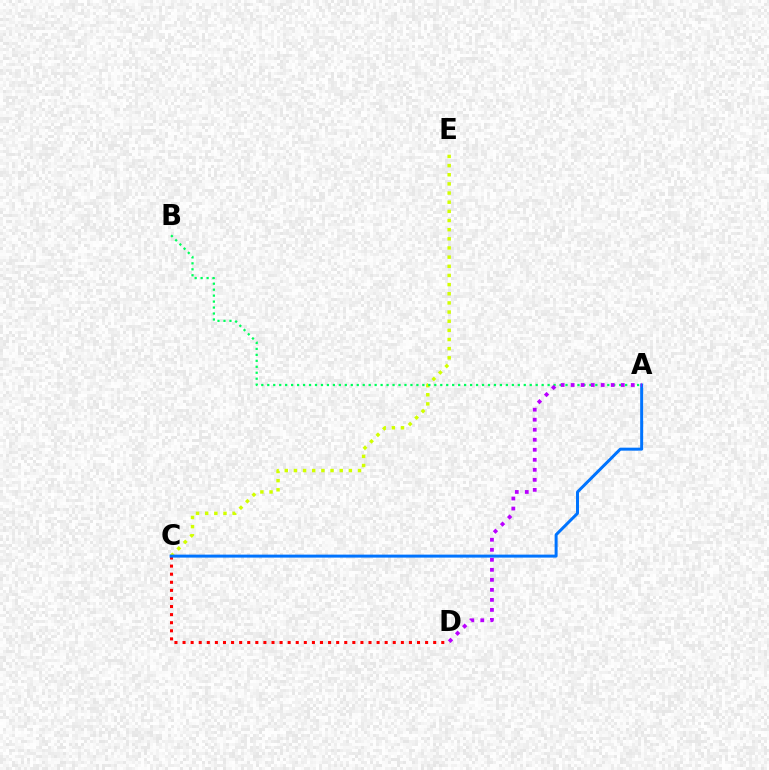{('C', 'E'): [{'color': '#d1ff00', 'line_style': 'dotted', 'thickness': 2.49}], ('C', 'D'): [{'color': '#ff0000', 'line_style': 'dotted', 'thickness': 2.2}], ('A', 'B'): [{'color': '#00ff5c', 'line_style': 'dotted', 'thickness': 1.62}], ('A', 'C'): [{'color': '#0074ff', 'line_style': 'solid', 'thickness': 2.15}], ('A', 'D'): [{'color': '#b900ff', 'line_style': 'dotted', 'thickness': 2.72}]}